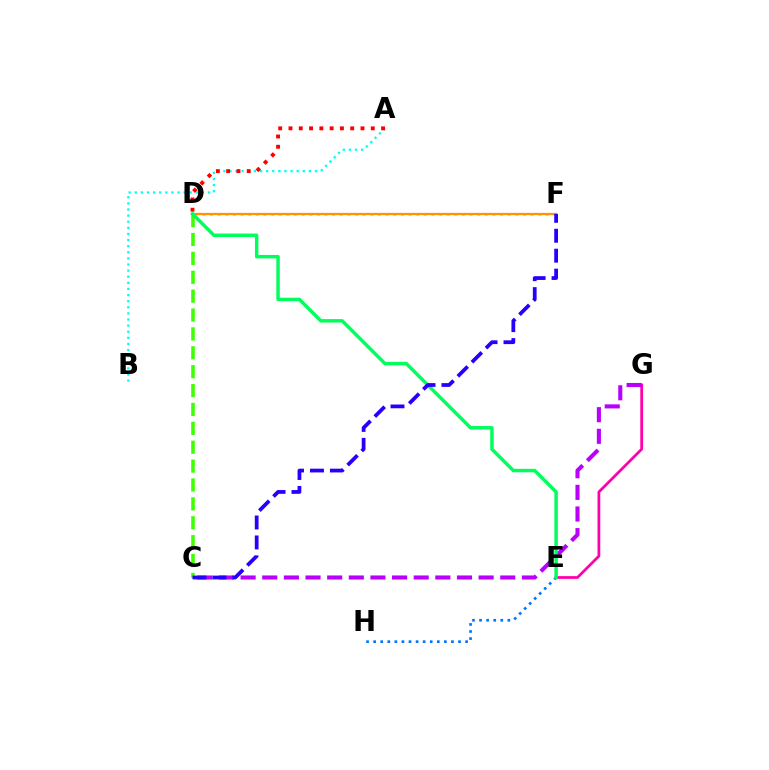{('A', 'B'): [{'color': '#00fff6', 'line_style': 'dotted', 'thickness': 1.66}], ('D', 'F'): [{'color': '#d1ff00', 'line_style': 'dotted', 'thickness': 2.07}, {'color': '#ff9400', 'line_style': 'solid', 'thickness': 1.65}], ('E', 'H'): [{'color': '#0074ff', 'line_style': 'dotted', 'thickness': 1.92}], ('E', 'G'): [{'color': '#ff00ac', 'line_style': 'solid', 'thickness': 1.99}], ('C', 'G'): [{'color': '#b900ff', 'line_style': 'dashed', 'thickness': 2.94}], ('C', 'D'): [{'color': '#3dff00', 'line_style': 'dashed', 'thickness': 2.57}], ('D', 'E'): [{'color': '#00ff5c', 'line_style': 'solid', 'thickness': 2.49}], ('C', 'F'): [{'color': '#2500ff', 'line_style': 'dashed', 'thickness': 2.71}], ('A', 'D'): [{'color': '#ff0000', 'line_style': 'dotted', 'thickness': 2.79}]}